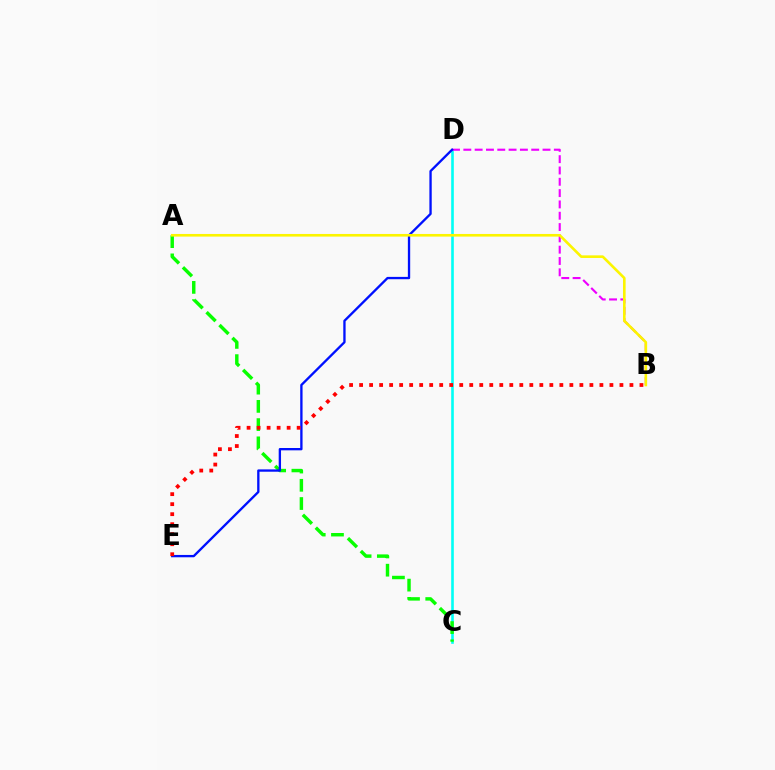{('C', 'D'): [{'color': '#00fff6', 'line_style': 'solid', 'thickness': 1.88}], ('B', 'D'): [{'color': '#ee00ff', 'line_style': 'dashed', 'thickness': 1.54}], ('A', 'C'): [{'color': '#08ff00', 'line_style': 'dashed', 'thickness': 2.48}], ('D', 'E'): [{'color': '#0010ff', 'line_style': 'solid', 'thickness': 1.68}], ('A', 'B'): [{'color': '#fcf500', 'line_style': 'solid', 'thickness': 1.89}], ('B', 'E'): [{'color': '#ff0000', 'line_style': 'dotted', 'thickness': 2.72}]}